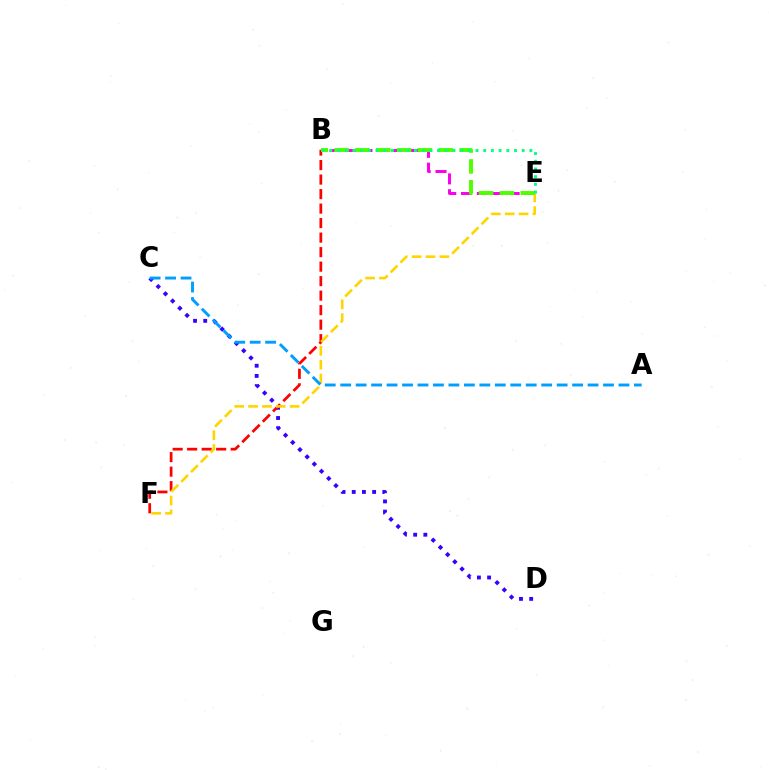{('C', 'D'): [{'color': '#3700ff', 'line_style': 'dotted', 'thickness': 2.77}], ('B', 'F'): [{'color': '#ff0000', 'line_style': 'dashed', 'thickness': 1.97}], ('B', 'E'): [{'color': '#ff00ed', 'line_style': 'dashed', 'thickness': 2.15}, {'color': '#4fff00', 'line_style': 'dashed', 'thickness': 2.83}, {'color': '#00ff86', 'line_style': 'dotted', 'thickness': 2.09}], ('E', 'F'): [{'color': '#ffd500', 'line_style': 'dashed', 'thickness': 1.88}], ('A', 'C'): [{'color': '#009eff', 'line_style': 'dashed', 'thickness': 2.1}]}